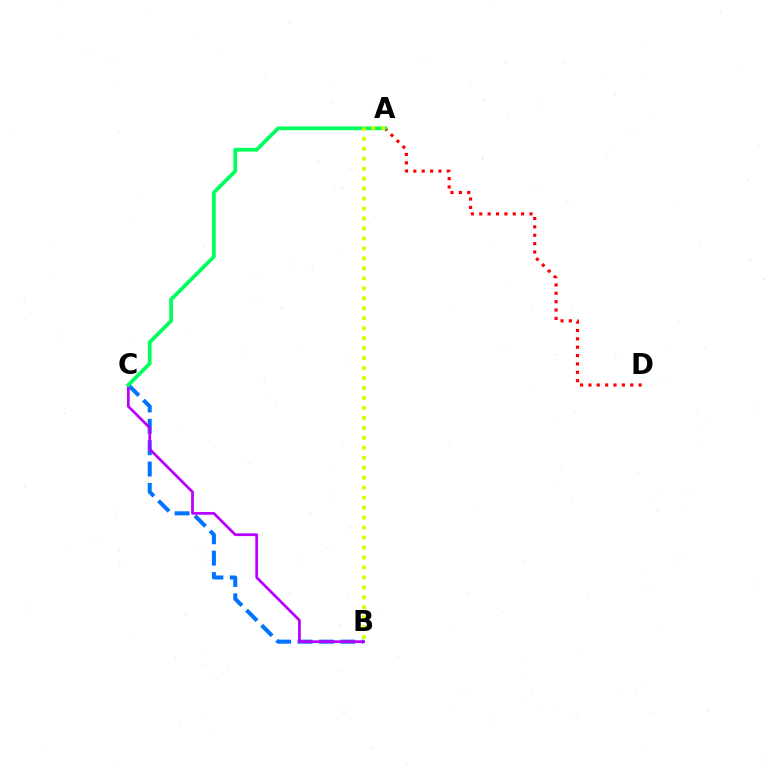{('A', 'D'): [{'color': '#ff0000', 'line_style': 'dotted', 'thickness': 2.27}], ('B', 'C'): [{'color': '#0074ff', 'line_style': 'dashed', 'thickness': 2.9}, {'color': '#b900ff', 'line_style': 'solid', 'thickness': 1.97}], ('A', 'C'): [{'color': '#00ff5c', 'line_style': 'solid', 'thickness': 2.7}], ('A', 'B'): [{'color': '#d1ff00', 'line_style': 'dotted', 'thickness': 2.71}]}